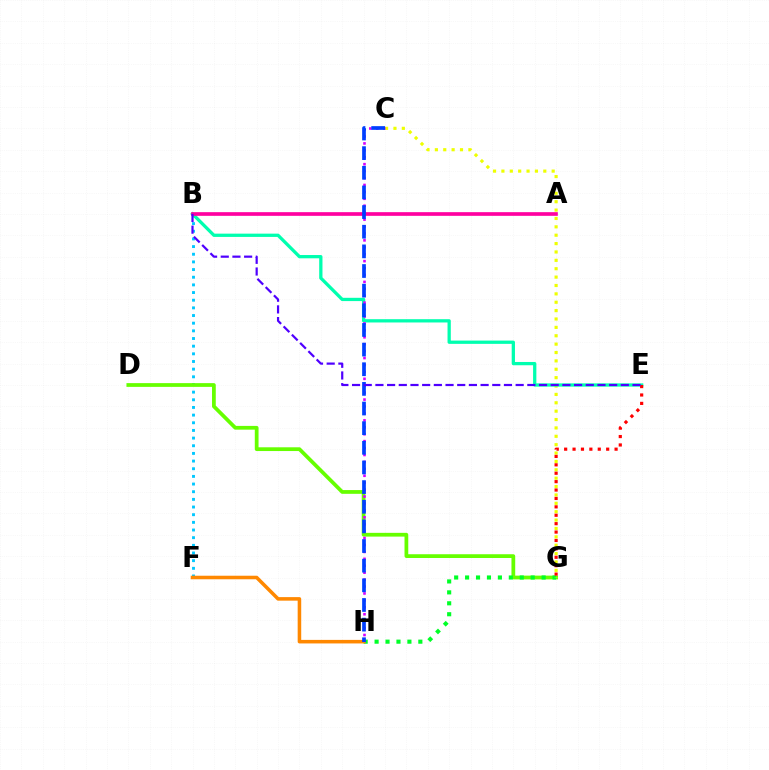{('B', 'F'): [{'color': '#00c7ff', 'line_style': 'dotted', 'thickness': 2.08}], ('D', 'G'): [{'color': '#66ff00', 'line_style': 'solid', 'thickness': 2.7}], ('G', 'H'): [{'color': '#00ff27', 'line_style': 'dotted', 'thickness': 2.97}], ('C', 'G'): [{'color': '#eeff00', 'line_style': 'dotted', 'thickness': 2.28}], ('B', 'E'): [{'color': '#00ffaf', 'line_style': 'solid', 'thickness': 2.36}, {'color': '#4f00ff', 'line_style': 'dashed', 'thickness': 1.59}], ('E', 'G'): [{'color': '#ff0000', 'line_style': 'dotted', 'thickness': 2.28}], ('A', 'B'): [{'color': '#ff00a0', 'line_style': 'solid', 'thickness': 2.64}], ('C', 'H'): [{'color': '#d600ff', 'line_style': 'dotted', 'thickness': 1.88}, {'color': '#003fff', 'line_style': 'dashed', 'thickness': 2.67}], ('F', 'H'): [{'color': '#ff8800', 'line_style': 'solid', 'thickness': 2.55}]}